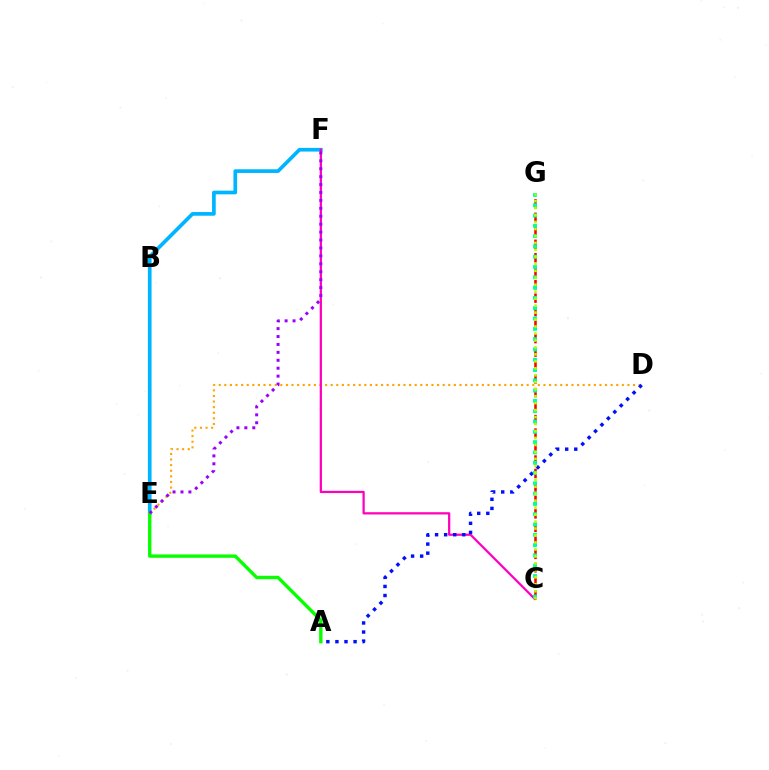{('E', 'F'): [{'color': '#00b5ff', 'line_style': 'solid', 'thickness': 2.66}, {'color': '#9b00ff', 'line_style': 'dotted', 'thickness': 2.15}], ('A', 'E'): [{'color': '#08ff00', 'line_style': 'solid', 'thickness': 2.43}], ('D', 'E'): [{'color': '#ffa500', 'line_style': 'dotted', 'thickness': 1.52}], ('C', 'F'): [{'color': '#ff00bd', 'line_style': 'solid', 'thickness': 1.62}], ('A', 'D'): [{'color': '#0010ff', 'line_style': 'dotted', 'thickness': 2.47}], ('C', 'G'): [{'color': '#ff0000', 'line_style': 'dashed', 'thickness': 1.83}, {'color': '#00ff9d', 'line_style': 'dotted', 'thickness': 2.8}, {'color': '#b3ff00', 'line_style': 'dotted', 'thickness': 1.89}]}